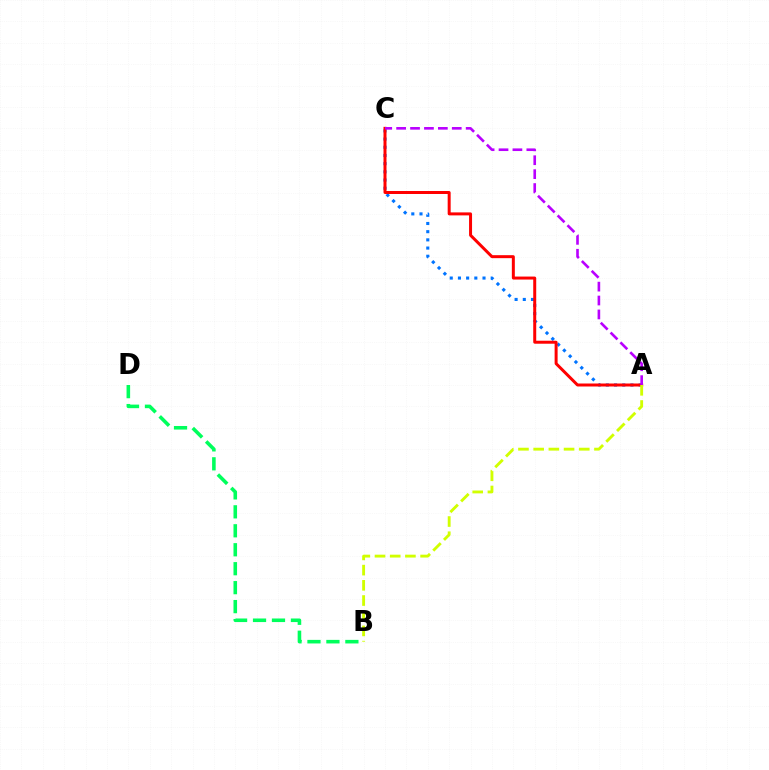{('A', 'C'): [{'color': '#0074ff', 'line_style': 'dotted', 'thickness': 2.23}, {'color': '#ff0000', 'line_style': 'solid', 'thickness': 2.15}, {'color': '#b900ff', 'line_style': 'dashed', 'thickness': 1.89}], ('B', 'D'): [{'color': '#00ff5c', 'line_style': 'dashed', 'thickness': 2.58}], ('A', 'B'): [{'color': '#d1ff00', 'line_style': 'dashed', 'thickness': 2.07}]}